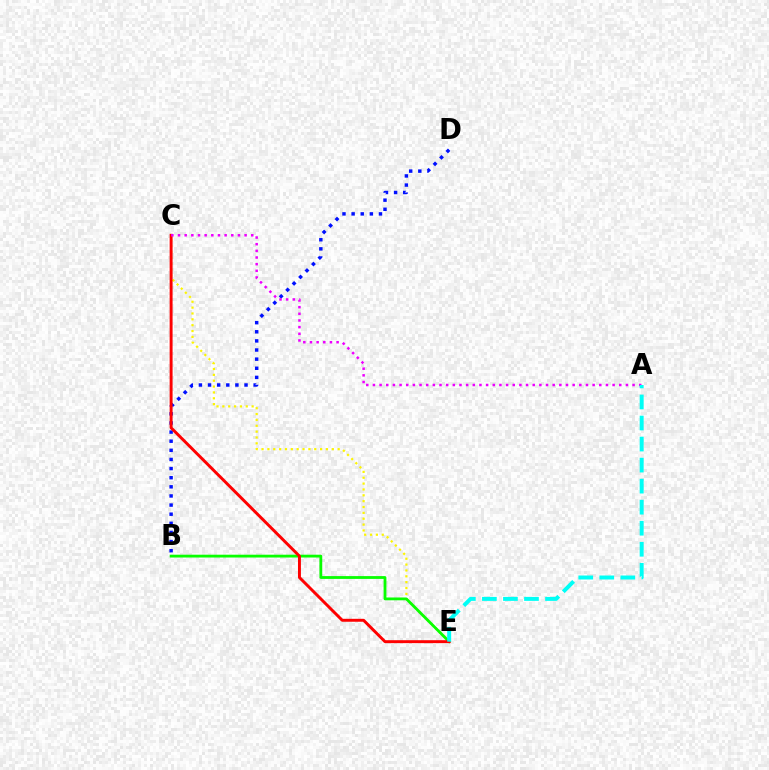{('C', 'E'): [{'color': '#fcf500', 'line_style': 'dotted', 'thickness': 1.59}, {'color': '#ff0000', 'line_style': 'solid', 'thickness': 2.11}], ('B', 'E'): [{'color': '#08ff00', 'line_style': 'solid', 'thickness': 2.02}], ('B', 'D'): [{'color': '#0010ff', 'line_style': 'dotted', 'thickness': 2.48}], ('A', 'C'): [{'color': '#ee00ff', 'line_style': 'dotted', 'thickness': 1.81}], ('A', 'E'): [{'color': '#00fff6', 'line_style': 'dashed', 'thickness': 2.86}]}